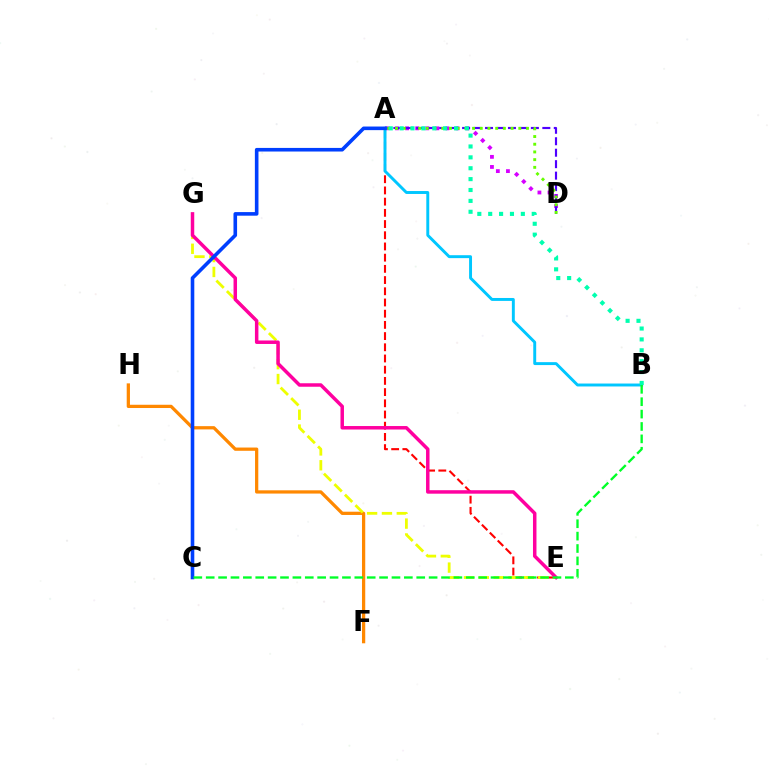{('A', 'D'): [{'color': '#d600ff', 'line_style': 'dotted', 'thickness': 2.74}, {'color': '#4f00ff', 'line_style': 'dashed', 'thickness': 1.56}, {'color': '#66ff00', 'line_style': 'dotted', 'thickness': 2.09}], ('A', 'E'): [{'color': '#ff0000', 'line_style': 'dashed', 'thickness': 1.52}], ('F', 'H'): [{'color': '#ff8800', 'line_style': 'solid', 'thickness': 2.34}], ('E', 'G'): [{'color': '#eeff00', 'line_style': 'dashed', 'thickness': 2.02}, {'color': '#ff00a0', 'line_style': 'solid', 'thickness': 2.51}], ('A', 'B'): [{'color': '#00c7ff', 'line_style': 'solid', 'thickness': 2.11}, {'color': '#00ffaf', 'line_style': 'dotted', 'thickness': 2.96}], ('A', 'C'): [{'color': '#003fff', 'line_style': 'solid', 'thickness': 2.59}], ('B', 'C'): [{'color': '#00ff27', 'line_style': 'dashed', 'thickness': 1.68}]}